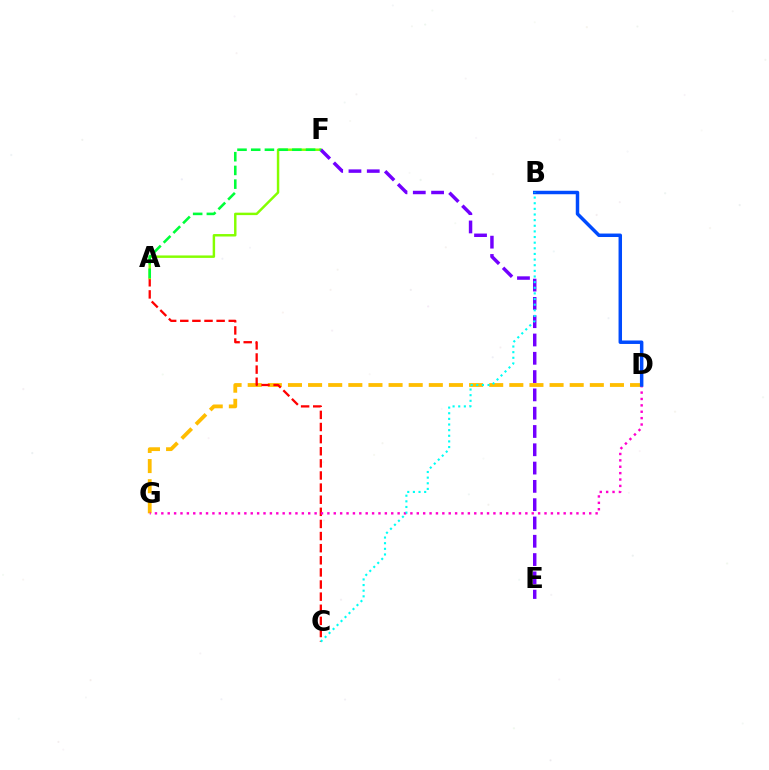{('D', 'G'): [{'color': '#ffbd00', 'line_style': 'dashed', 'thickness': 2.73}, {'color': '#ff00cf', 'line_style': 'dotted', 'thickness': 1.74}], ('A', 'C'): [{'color': '#ff0000', 'line_style': 'dashed', 'thickness': 1.65}], ('A', 'F'): [{'color': '#84ff00', 'line_style': 'solid', 'thickness': 1.77}, {'color': '#00ff39', 'line_style': 'dashed', 'thickness': 1.86}], ('E', 'F'): [{'color': '#7200ff', 'line_style': 'dashed', 'thickness': 2.49}], ('B', 'D'): [{'color': '#004bff', 'line_style': 'solid', 'thickness': 2.5}], ('B', 'C'): [{'color': '#00fff6', 'line_style': 'dotted', 'thickness': 1.53}]}